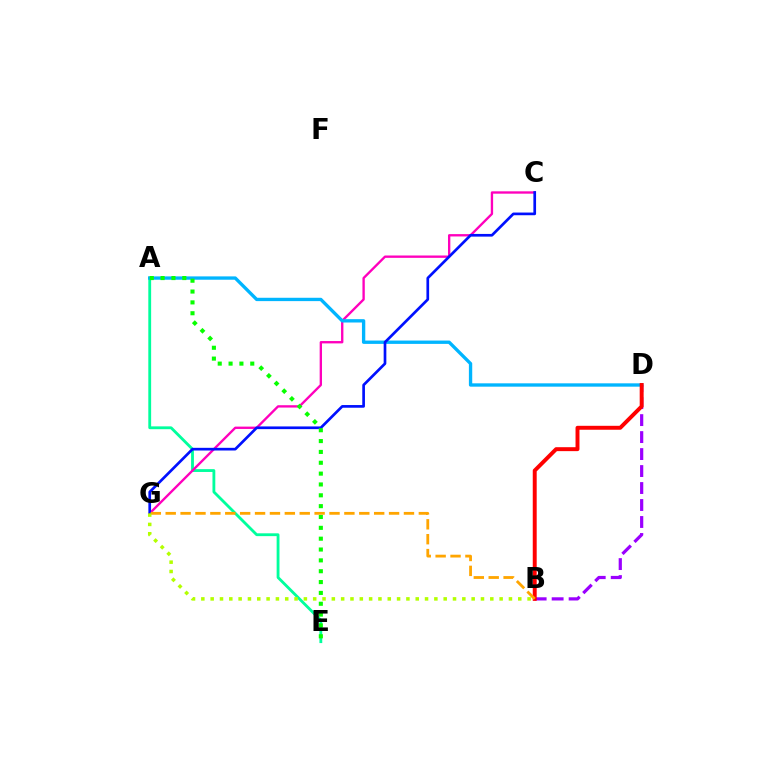{('A', 'E'): [{'color': '#00ff9d', 'line_style': 'solid', 'thickness': 2.03}, {'color': '#08ff00', 'line_style': 'dotted', 'thickness': 2.95}], ('C', 'G'): [{'color': '#ff00bd', 'line_style': 'solid', 'thickness': 1.69}, {'color': '#0010ff', 'line_style': 'solid', 'thickness': 1.93}], ('A', 'D'): [{'color': '#00b5ff', 'line_style': 'solid', 'thickness': 2.41}], ('B', 'D'): [{'color': '#9b00ff', 'line_style': 'dashed', 'thickness': 2.31}, {'color': '#ff0000', 'line_style': 'solid', 'thickness': 2.84}], ('B', 'G'): [{'color': '#ffa500', 'line_style': 'dashed', 'thickness': 2.02}, {'color': '#b3ff00', 'line_style': 'dotted', 'thickness': 2.53}]}